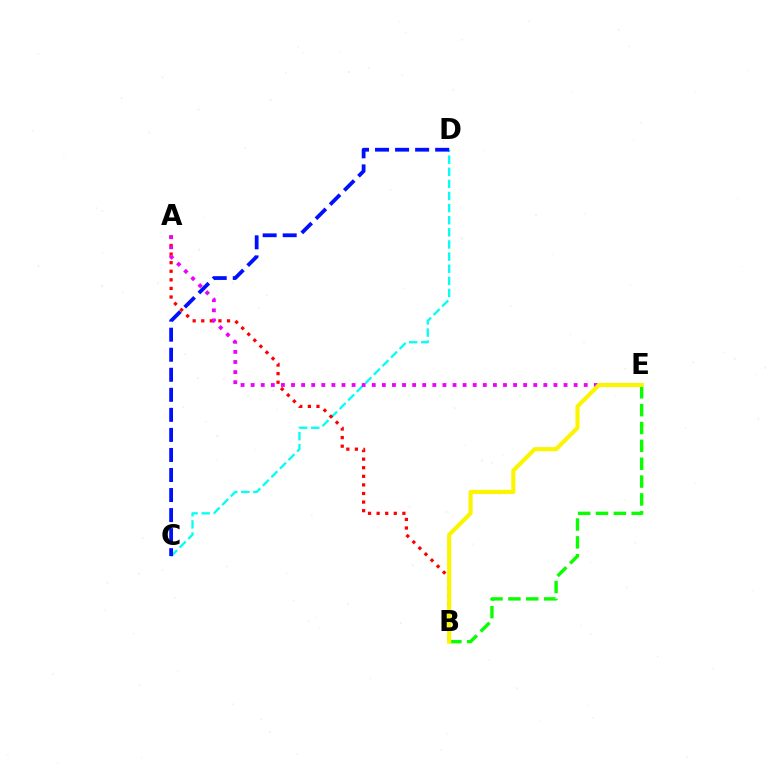{('B', 'E'): [{'color': '#08ff00', 'line_style': 'dashed', 'thickness': 2.42}, {'color': '#fcf500', 'line_style': 'solid', 'thickness': 2.99}], ('C', 'D'): [{'color': '#00fff6', 'line_style': 'dashed', 'thickness': 1.65}, {'color': '#0010ff', 'line_style': 'dashed', 'thickness': 2.72}], ('A', 'B'): [{'color': '#ff0000', 'line_style': 'dotted', 'thickness': 2.33}], ('A', 'E'): [{'color': '#ee00ff', 'line_style': 'dotted', 'thickness': 2.74}]}